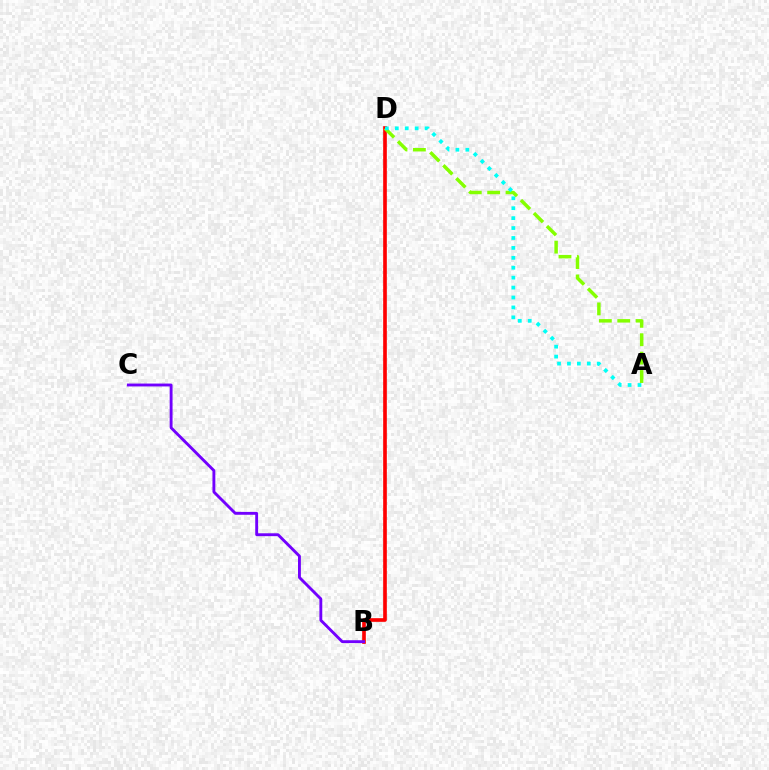{('B', 'D'): [{'color': '#ff0000', 'line_style': 'solid', 'thickness': 2.63}], ('A', 'D'): [{'color': '#84ff00', 'line_style': 'dashed', 'thickness': 2.5}, {'color': '#00fff6', 'line_style': 'dotted', 'thickness': 2.7}], ('B', 'C'): [{'color': '#7200ff', 'line_style': 'solid', 'thickness': 2.07}]}